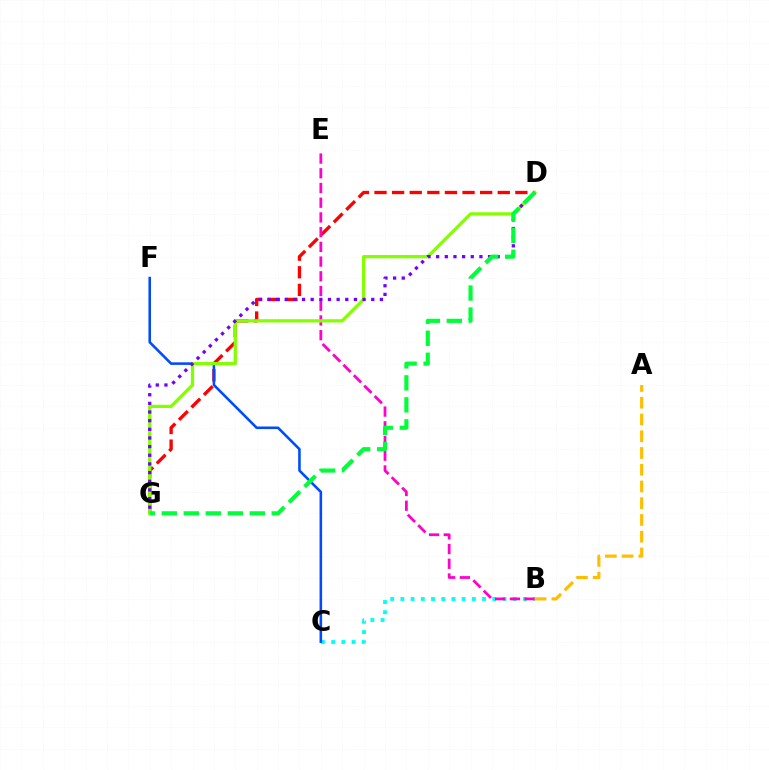{('B', 'C'): [{'color': '#00fff6', 'line_style': 'dotted', 'thickness': 2.77}], ('D', 'G'): [{'color': '#ff0000', 'line_style': 'dashed', 'thickness': 2.39}, {'color': '#84ff00', 'line_style': 'solid', 'thickness': 2.34}, {'color': '#7200ff', 'line_style': 'dotted', 'thickness': 2.35}, {'color': '#00ff39', 'line_style': 'dashed', 'thickness': 2.99}], ('B', 'E'): [{'color': '#ff00cf', 'line_style': 'dashed', 'thickness': 2.0}], ('A', 'B'): [{'color': '#ffbd00', 'line_style': 'dashed', 'thickness': 2.28}], ('C', 'F'): [{'color': '#004bff', 'line_style': 'solid', 'thickness': 1.85}]}